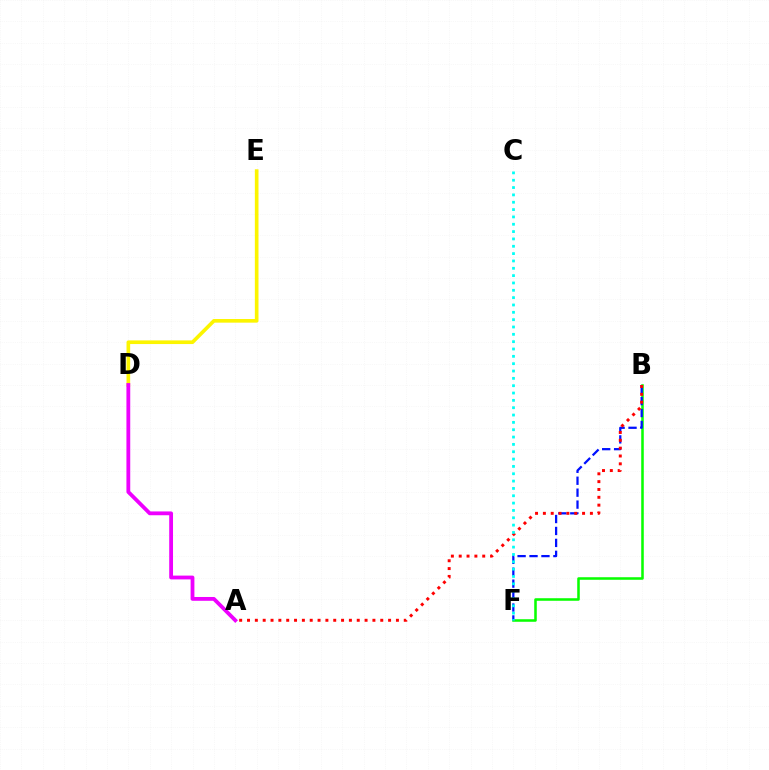{('D', 'E'): [{'color': '#fcf500', 'line_style': 'solid', 'thickness': 2.63}], ('B', 'F'): [{'color': '#08ff00', 'line_style': 'solid', 'thickness': 1.83}, {'color': '#0010ff', 'line_style': 'dashed', 'thickness': 1.62}], ('A', 'D'): [{'color': '#ee00ff', 'line_style': 'solid', 'thickness': 2.74}], ('A', 'B'): [{'color': '#ff0000', 'line_style': 'dotted', 'thickness': 2.13}], ('C', 'F'): [{'color': '#00fff6', 'line_style': 'dotted', 'thickness': 1.99}]}